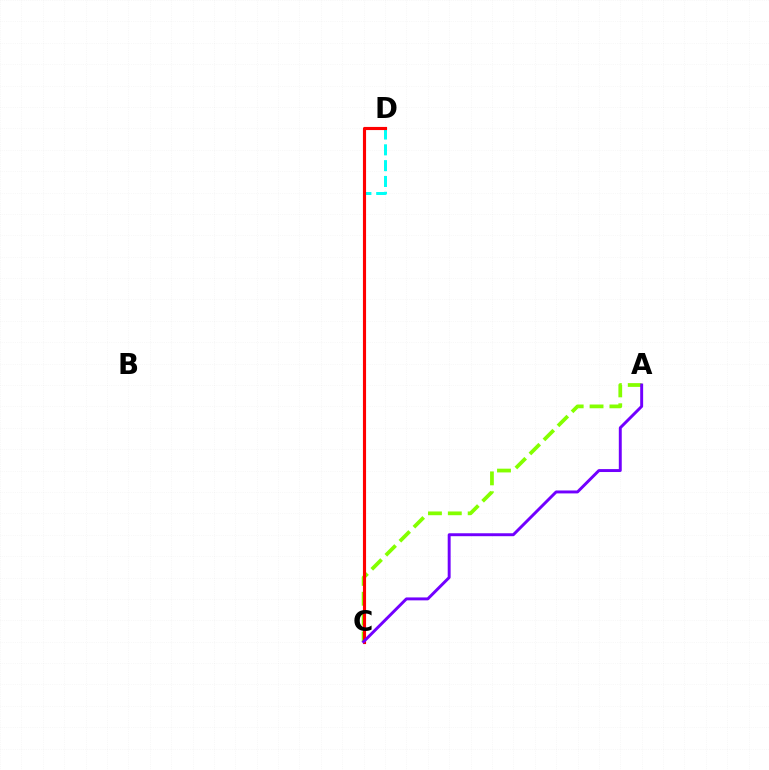{('A', 'C'): [{'color': '#84ff00', 'line_style': 'dashed', 'thickness': 2.7}, {'color': '#7200ff', 'line_style': 'solid', 'thickness': 2.11}], ('C', 'D'): [{'color': '#00fff6', 'line_style': 'dashed', 'thickness': 2.15}, {'color': '#ff0000', 'line_style': 'solid', 'thickness': 2.26}]}